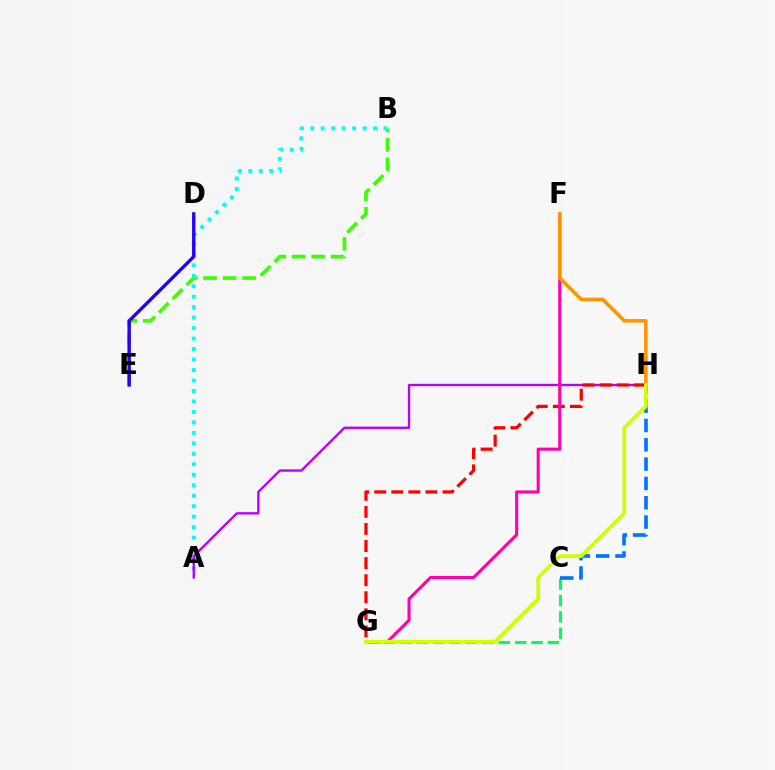{('B', 'E'): [{'color': '#3dff00', 'line_style': 'dashed', 'thickness': 2.65}], ('A', 'B'): [{'color': '#00fff6', 'line_style': 'dotted', 'thickness': 2.84}], ('C', 'G'): [{'color': '#00ff5c', 'line_style': 'dashed', 'thickness': 2.22}], ('A', 'H'): [{'color': '#b900ff', 'line_style': 'solid', 'thickness': 1.7}], ('G', 'H'): [{'color': '#ff0000', 'line_style': 'dashed', 'thickness': 2.32}, {'color': '#d1ff00', 'line_style': 'solid', 'thickness': 2.68}], ('C', 'H'): [{'color': '#0074ff', 'line_style': 'dashed', 'thickness': 2.62}], ('F', 'G'): [{'color': '#ff00ac', 'line_style': 'solid', 'thickness': 2.22}], ('F', 'H'): [{'color': '#ff9400', 'line_style': 'solid', 'thickness': 2.58}], ('D', 'E'): [{'color': '#2500ff', 'line_style': 'solid', 'thickness': 2.44}]}